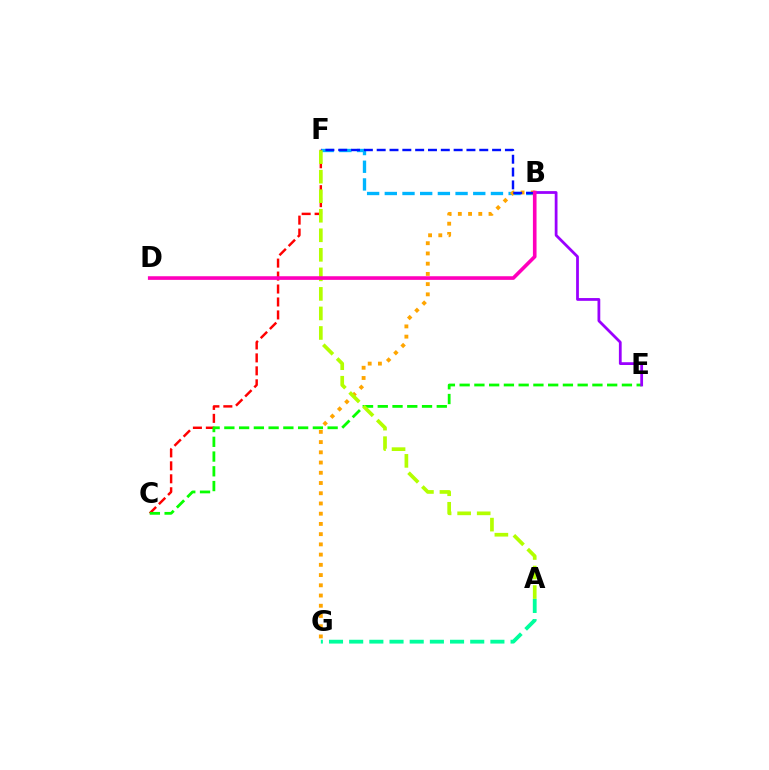{('C', 'F'): [{'color': '#ff0000', 'line_style': 'dashed', 'thickness': 1.76}], ('C', 'E'): [{'color': '#08ff00', 'line_style': 'dashed', 'thickness': 2.0}], ('B', 'F'): [{'color': '#00b5ff', 'line_style': 'dashed', 'thickness': 2.4}, {'color': '#0010ff', 'line_style': 'dashed', 'thickness': 1.74}], ('A', 'G'): [{'color': '#00ff9d', 'line_style': 'dashed', 'thickness': 2.74}], ('B', 'G'): [{'color': '#ffa500', 'line_style': 'dotted', 'thickness': 2.78}], ('B', 'E'): [{'color': '#9b00ff', 'line_style': 'solid', 'thickness': 2.0}], ('A', 'F'): [{'color': '#b3ff00', 'line_style': 'dashed', 'thickness': 2.65}], ('B', 'D'): [{'color': '#ff00bd', 'line_style': 'solid', 'thickness': 2.61}]}